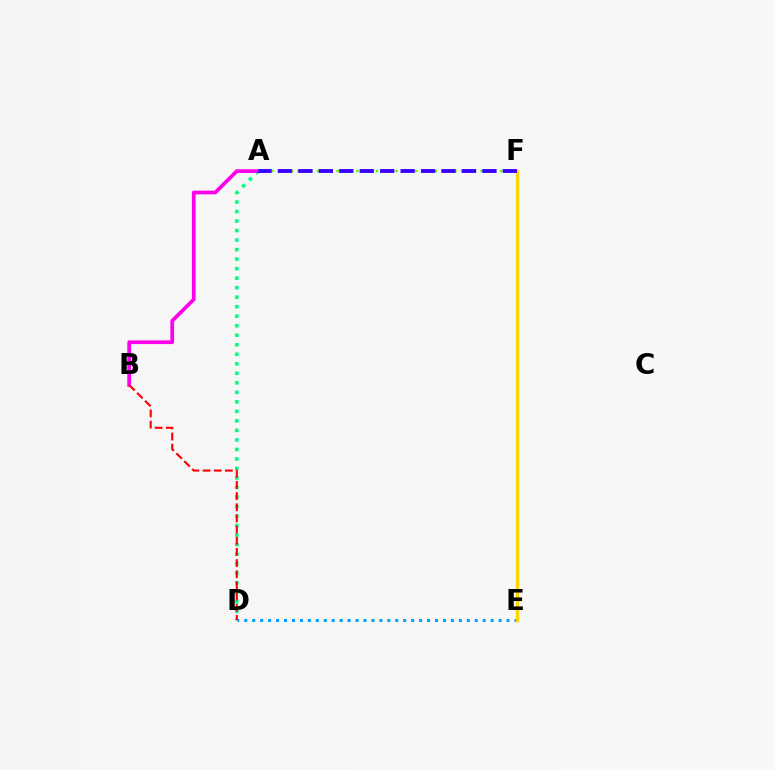{('A', 'D'): [{'color': '#00ff86', 'line_style': 'dotted', 'thickness': 2.59}], ('A', 'B'): [{'color': '#ff00ed', 'line_style': 'solid', 'thickness': 2.68}], ('D', 'E'): [{'color': '#009eff', 'line_style': 'dotted', 'thickness': 2.16}], ('E', 'F'): [{'color': '#ffd500', 'line_style': 'solid', 'thickness': 2.43}], ('B', 'D'): [{'color': '#ff0000', 'line_style': 'dashed', 'thickness': 1.52}], ('A', 'F'): [{'color': '#4fff00', 'line_style': 'dotted', 'thickness': 1.78}, {'color': '#3700ff', 'line_style': 'dashed', 'thickness': 2.78}]}